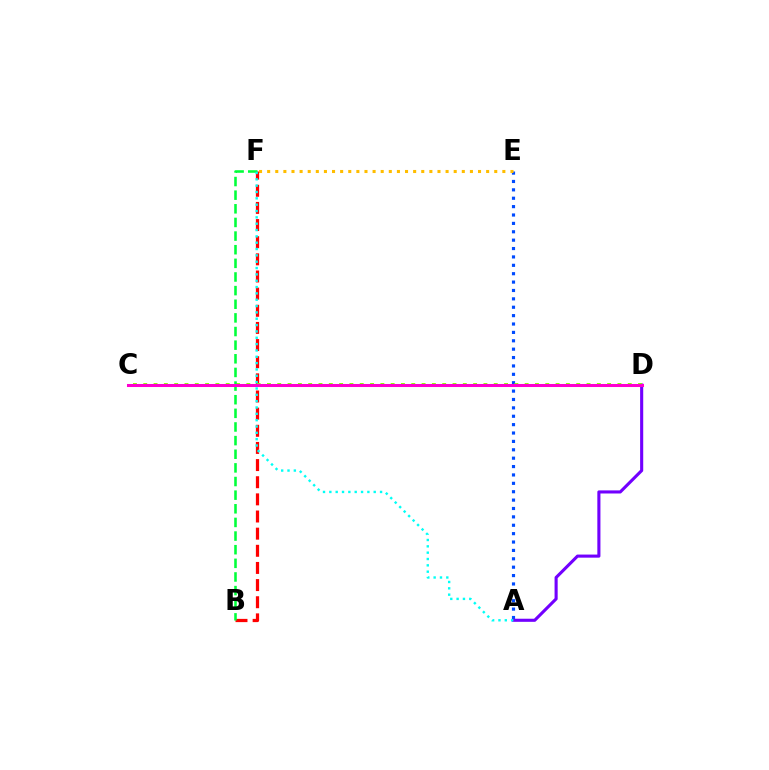{('A', 'E'): [{'color': '#004bff', 'line_style': 'dotted', 'thickness': 2.28}], ('A', 'D'): [{'color': '#7200ff', 'line_style': 'solid', 'thickness': 2.23}], ('E', 'F'): [{'color': '#ffbd00', 'line_style': 'dotted', 'thickness': 2.2}], ('B', 'F'): [{'color': '#ff0000', 'line_style': 'dashed', 'thickness': 2.33}, {'color': '#00ff39', 'line_style': 'dashed', 'thickness': 1.85}], ('C', 'D'): [{'color': '#84ff00', 'line_style': 'dotted', 'thickness': 2.8}, {'color': '#ff00cf', 'line_style': 'solid', 'thickness': 2.19}], ('A', 'F'): [{'color': '#00fff6', 'line_style': 'dotted', 'thickness': 1.72}]}